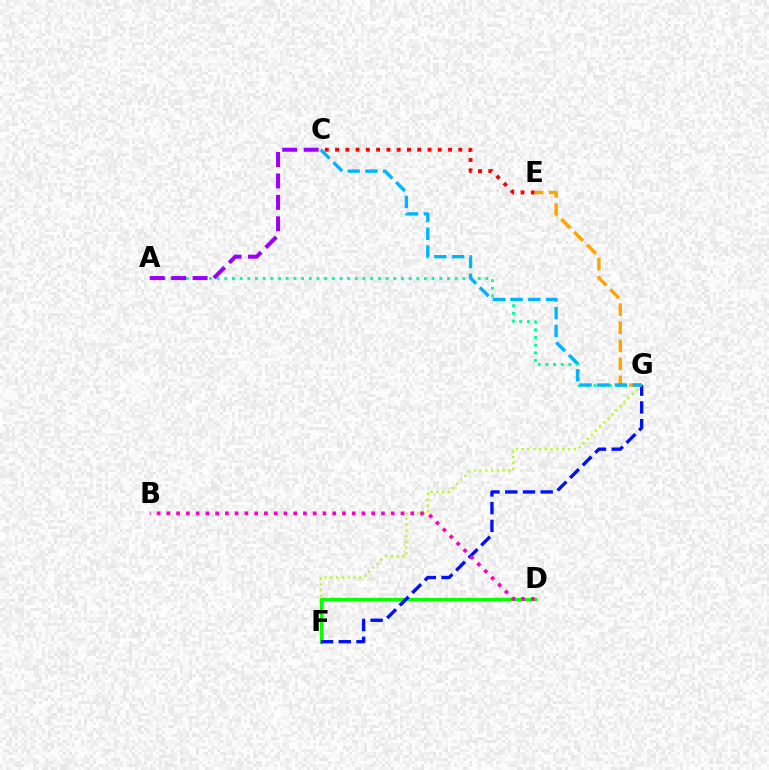{('A', 'G'): [{'color': '#00ff9d', 'line_style': 'dotted', 'thickness': 2.09}], ('F', 'G'): [{'color': '#b3ff00', 'line_style': 'dotted', 'thickness': 1.57}, {'color': '#0010ff', 'line_style': 'dashed', 'thickness': 2.41}], ('D', 'F'): [{'color': '#08ff00', 'line_style': 'solid', 'thickness': 2.33}], ('C', 'E'): [{'color': '#ff0000', 'line_style': 'dotted', 'thickness': 2.79}], ('A', 'C'): [{'color': '#9b00ff', 'line_style': 'dashed', 'thickness': 2.91}], ('E', 'G'): [{'color': '#ffa500', 'line_style': 'dashed', 'thickness': 2.46}], ('C', 'G'): [{'color': '#00b5ff', 'line_style': 'dashed', 'thickness': 2.41}], ('B', 'D'): [{'color': '#ff00bd', 'line_style': 'dotted', 'thickness': 2.65}]}